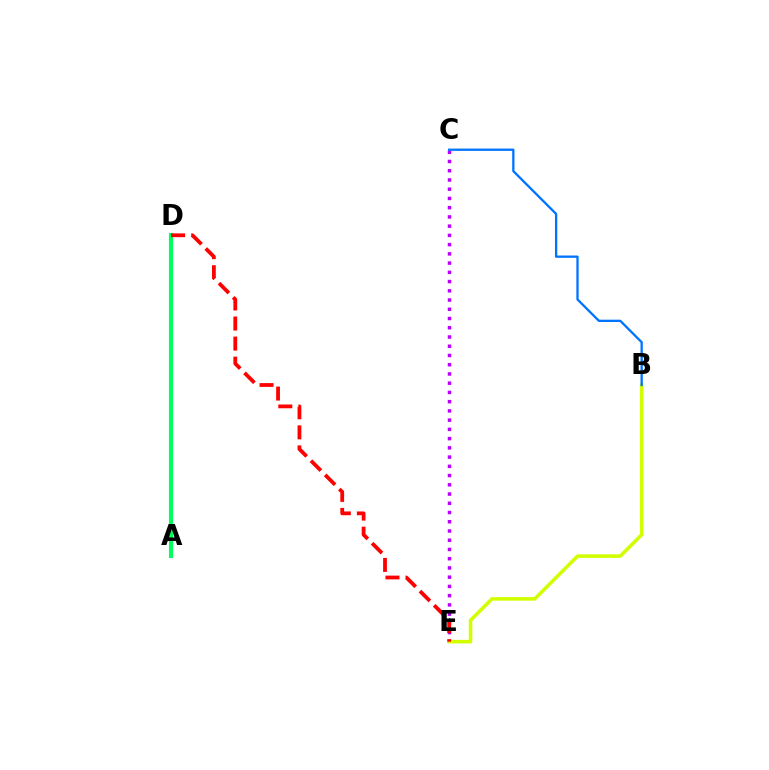{('C', 'E'): [{'color': '#b900ff', 'line_style': 'dotted', 'thickness': 2.51}], ('A', 'D'): [{'color': '#00ff5c', 'line_style': 'solid', 'thickness': 2.96}], ('B', 'E'): [{'color': '#d1ff00', 'line_style': 'solid', 'thickness': 2.56}], ('B', 'C'): [{'color': '#0074ff', 'line_style': 'solid', 'thickness': 1.66}], ('D', 'E'): [{'color': '#ff0000', 'line_style': 'dashed', 'thickness': 2.72}]}